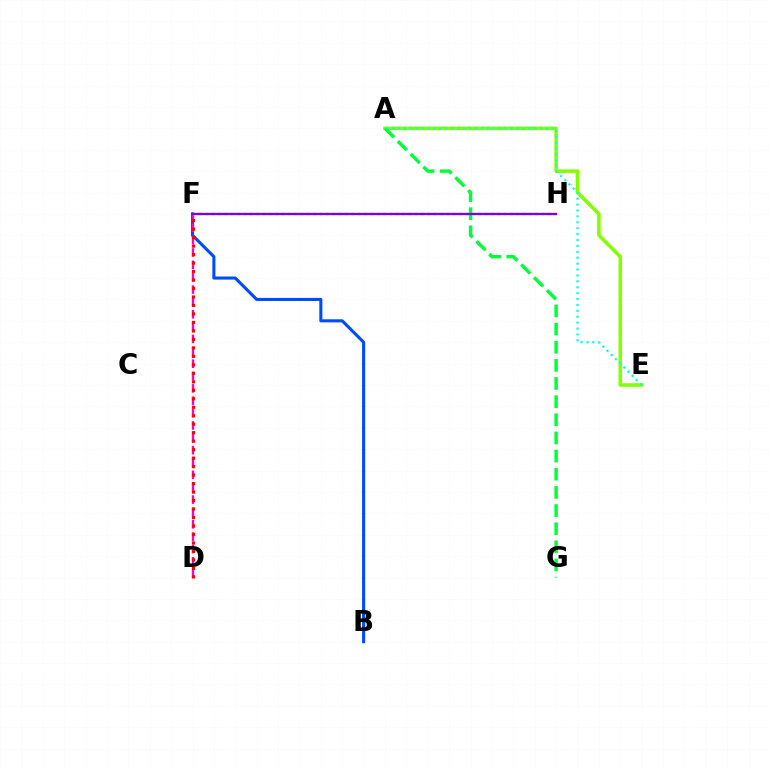{('B', 'F'): [{'color': '#004bff', 'line_style': 'solid', 'thickness': 2.22}], ('A', 'E'): [{'color': '#84ff00', 'line_style': 'solid', 'thickness': 2.55}, {'color': '#00fff6', 'line_style': 'dotted', 'thickness': 1.6}], ('A', 'G'): [{'color': '#00ff39', 'line_style': 'dashed', 'thickness': 2.47}], ('D', 'F'): [{'color': '#ff00cf', 'line_style': 'dashed', 'thickness': 1.68}, {'color': '#ff0000', 'line_style': 'dotted', 'thickness': 2.3}], ('F', 'H'): [{'color': '#ffbd00', 'line_style': 'dotted', 'thickness': 1.72}, {'color': '#7200ff', 'line_style': 'solid', 'thickness': 1.68}]}